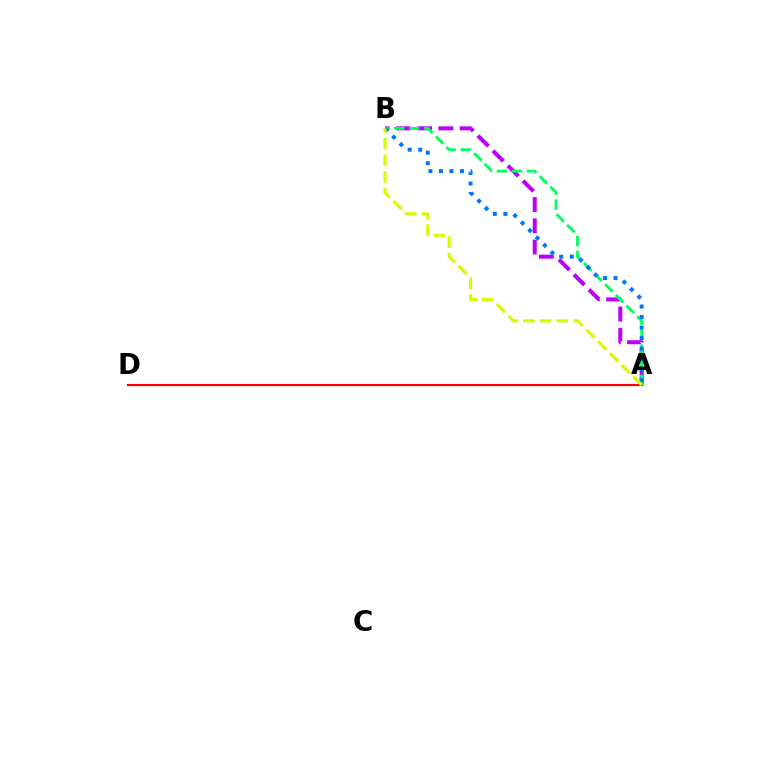{('A', 'B'): [{'color': '#b900ff', 'line_style': 'dashed', 'thickness': 2.89}, {'color': '#00ff5c', 'line_style': 'dashed', 'thickness': 2.04}, {'color': '#0074ff', 'line_style': 'dotted', 'thickness': 2.86}, {'color': '#d1ff00', 'line_style': 'dashed', 'thickness': 2.27}], ('A', 'D'): [{'color': '#ff0000', 'line_style': 'solid', 'thickness': 1.54}]}